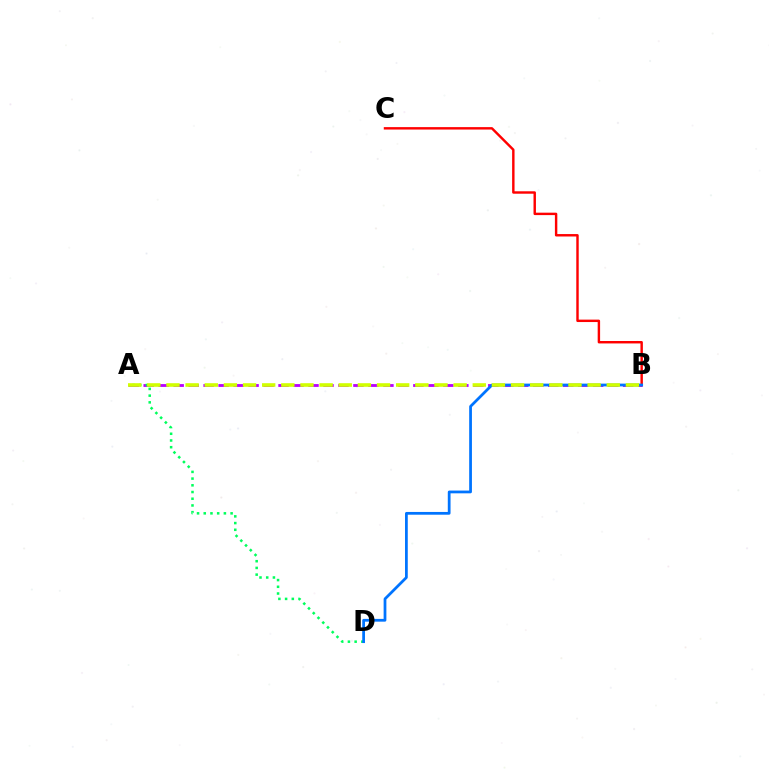{('A', 'B'): [{'color': '#b900ff', 'line_style': 'dashed', 'thickness': 2.04}, {'color': '#d1ff00', 'line_style': 'dashed', 'thickness': 2.6}], ('B', 'C'): [{'color': '#ff0000', 'line_style': 'solid', 'thickness': 1.75}], ('A', 'D'): [{'color': '#00ff5c', 'line_style': 'dotted', 'thickness': 1.82}], ('B', 'D'): [{'color': '#0074ff', 'line_style': 'solid', 'thickness': 1.98}]}